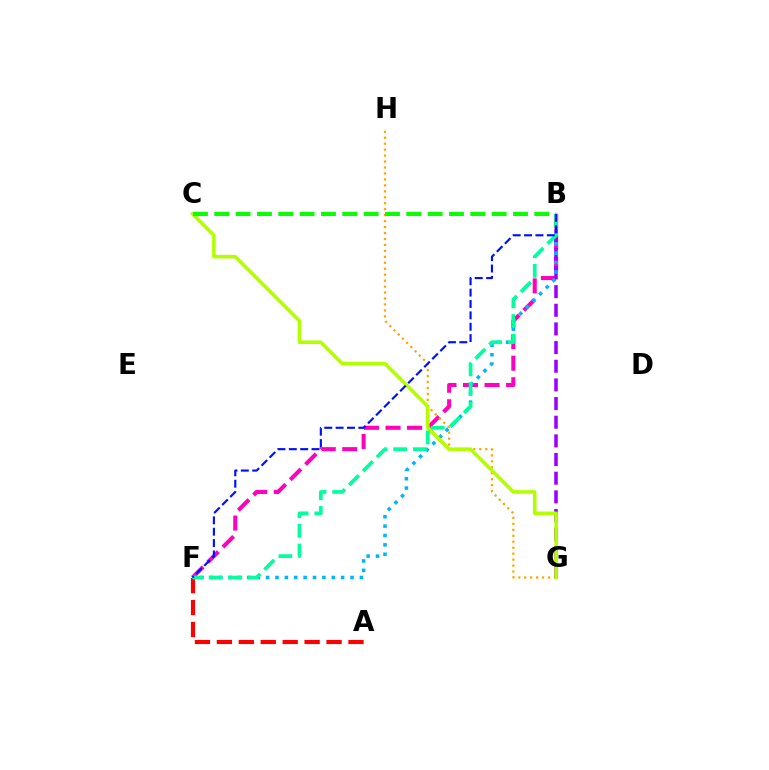{('A', 'F'): [{'color': '#ff0000', 'line_style': 'dashed', 'thickness': 2.98}], ('B', 'F'): [{'color': '#ff00bd', 'line_style': 'dashed', 'thickness': 2.93}, {'color': '#00b5ff', 'line_style': 'dotted', 'thickness': 2.55}, {'color': '#00ff9d', 'line_style': 'dashed', 'thickness': 2.67}, {'color': '#0010ff', 'line_style': 'dashed', 'thickness': 1.54}], ('G', 'H'): [{'color': '#ffa500', 'line_style': 'dotted', 'thickness': 1.62}], ('B', 'G'): [{'color': '#9b00ff', 'line_style': 'dashed', 'thickness': 2.53}], ('C', 'G'): [{'color': '#b3ff00', 'line_style': 'solid', 'thickness': 2.58}], ('B', 'C'): [{'color': '#08ff00', 'line_style': 'dashed', 'thickness': 2.9}]}